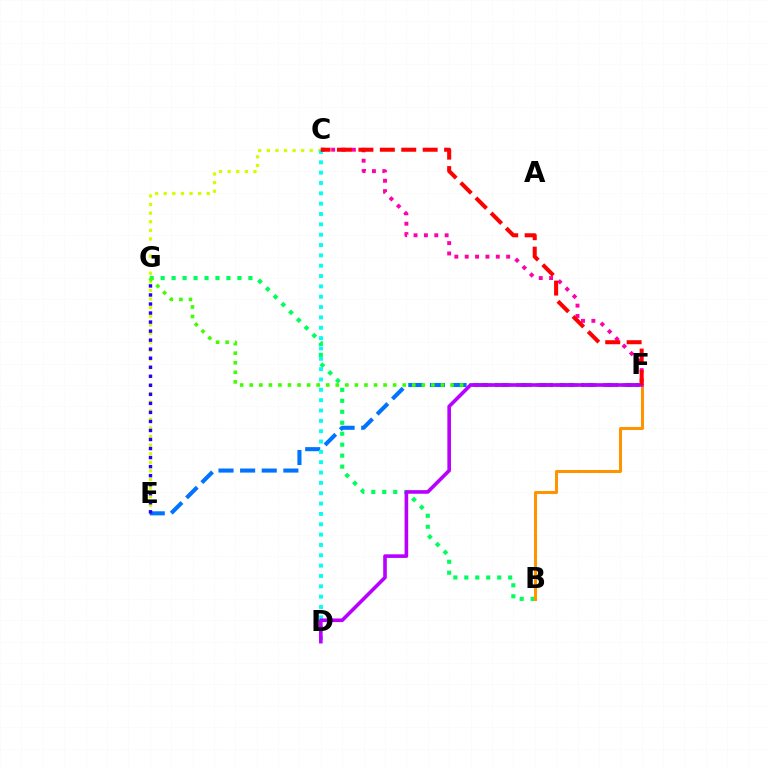{('C', 'E'): [{'color': '#d1ff00', 'line_style': 'dotted', 'thickness': 2.33}], ('B', 'G'): [{'color': '#00ff5c', 'line_style': 'dotted', 'thickness': 2.98}], ('E', 'F'): [{'color': '#0074ff', 'line_style': 'dashed', 'thickness': 2.94}], ('C', 'D'): [{'color': '#00fff6', 'line_style': 'dotted', 'thickness': 2.81}], ('B', 'F'): [{'color': '#ff9400', 'line_style': 'solid', 'thickness': 2.18}], ('C', 'F'): [{'color': '#ff00ac', 'line_style': 'dotted', 'thickness': 2.82}, {'color': '#ff0000', 'line_style': 'dashed', 'thickness': 2.91}], ('E', 'G'): [{'color': '#2500ff', 'line_style': 'dotted', 'thickness': 2.45}], ('F', 'G'): [{'color': '#3dff00', 'line_style': 'dotted', 'thickness': 2.6}], ('D', 'F'): [{'color': '#b900ff', 'line_style': 'solid', 'thickness': 2.6}]}